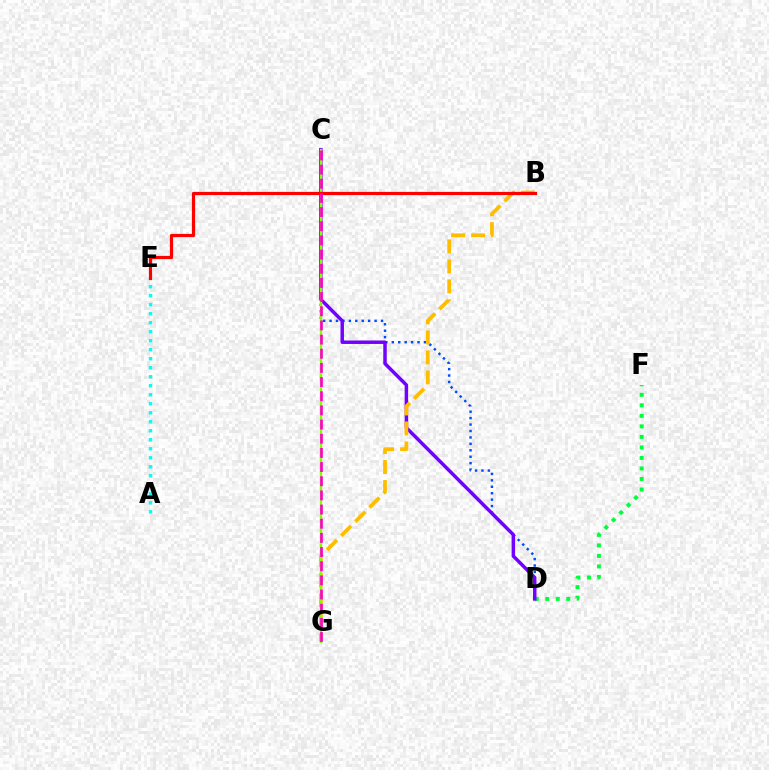{('C', 'D'): [{'color': '#004bff', 'line_style': 'dotted', 'thickness': 1.75}, {'color': '#7200ff', 'line_style': 'solid', 'thickness': 2.5}], ('D', 'F'): [{'color': '#00ff39', 'line_style': 'dotted', 'thickness': 2.86}], ('A', 'E'): [{'color': '#00fff6', 'line_style': 'dotted', 'thickness': 2.45}], ('B', 'G'): [{'color': '#ffbd00', 'line_style': 'dashed', 'thickness': 2.71}], ('C', 'G'): [{'color': '#84ff00', 'line_style': 'solid', 'thickness': 1.7}, {'color': '#ff00cf', 'line_style': 'dashed', 'thickness': 1.92}], ('B', 'E'): [{'color': '#ff0000', 'line_style': 'solid', 'thickness': 2.31}]}